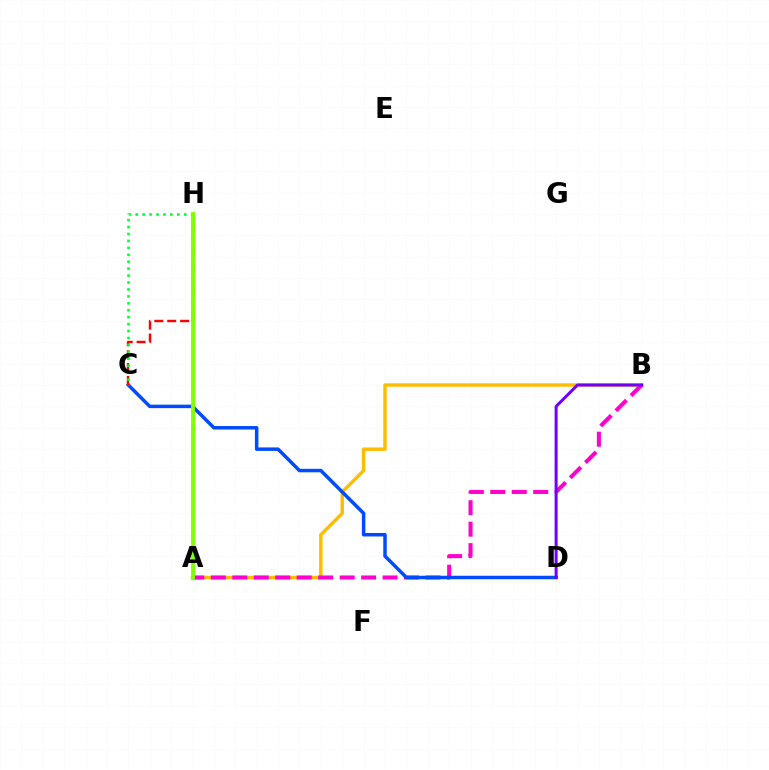{('A', 'H'): [{'color': '#00fff6', 'line_style': 'solid', 'thickness': 2.38}, {'color': '#84ff00', 'line_style': 'solid', 'thickness': 2.76}], ('A', 'B'): [{'color': '#ffbd00', 'line_style': 'solid', 'thickness': 2.48}, {'color': '#ff00cf', 'line_style': 'dashed', 'thickness': 2.92}], ('C', 'D'): [{'color': '#004bff', 'line_style': 'solid', 'thickness': 2.51}], ('C', 'H'): [{'color': '#ff0000', 'line_style': 'dashed', 'thickness': 1.75}, {'color': '#00ff39', 'line_style': 'dotted', 'thickness': 1.88}], ('B', 'D'): [{'color': '#7200ff', 'line_style': 'solid', 'thickness': 2.17}]}